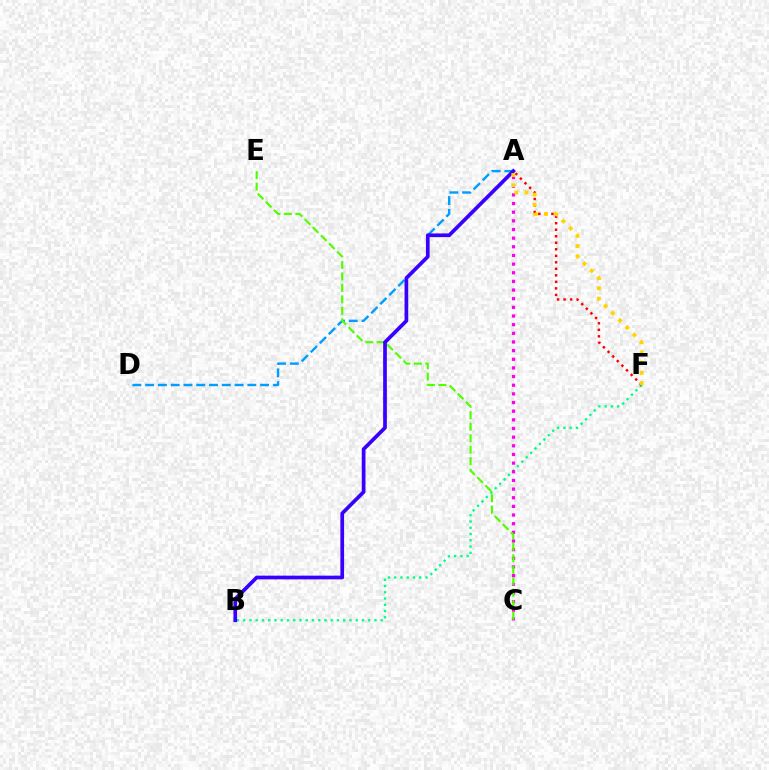{('B', 'F'): [{'color': '#00ff86', 'line_style': 'dotted', 'thickness': 1.7}], ('A', 'F'): [{'color': '#ff0000', 'line_style': 'dotted', 'thickness': 1.77}, {'color': '#ffd500', 'line_style': 'dotted', 'thickness': 2.78}], ('A', 'C'): [{'color': '#ff00ed', 'line_style': 'dotted', 'thickness': 2.35}], ('A', 'D'): [{'color': '#009eff', 'line_style': 'dashed', 'thickness': 1.74}], ('C', 'E'): [{'color': '#4fff00', 'line_style': 'dashed', 'thickness': 1.56}], ('A', 'B'): [{'color': '#3700ff', 'line_style': 'solid', 'thickness': 2.67}]}